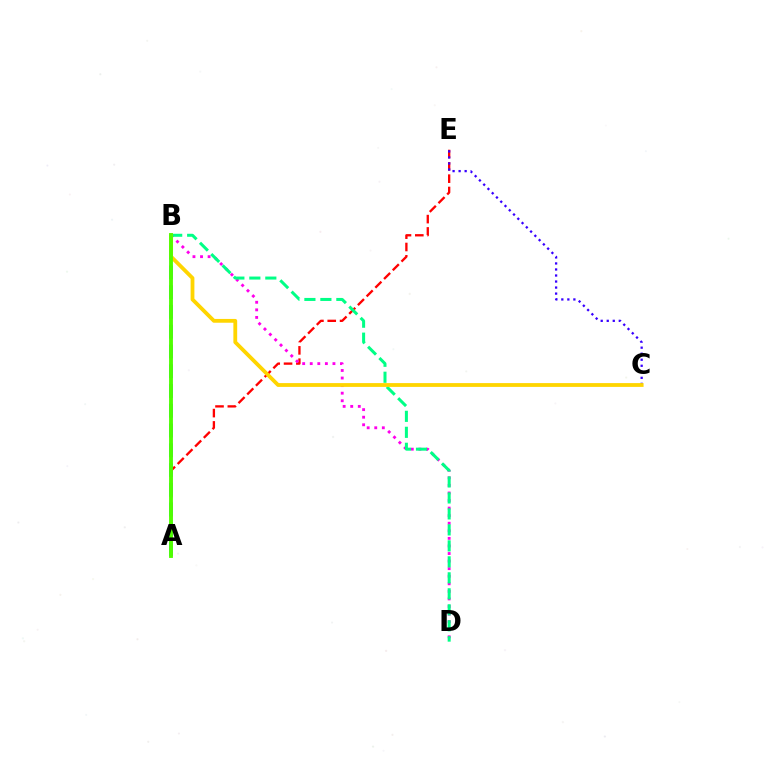{('A', 'B'): [{'color': '#009eff', 'line_style': 'dashed', 'thickness': 2.69}, {'color': '#4fff00', 'line_style': 'solid', 'thickness': 2.78}], ('A', 'E'): [{'color': '#ff0000', 'line_style': 'dashed', 'thickness': 1.67}], ('B', 'D'): [{'color': '#ff00ed', 'line_style': 'dotted', 'thickness': 2.06}, {'color': '#00ff86', 'line_style': 'dashed', 'thickness': 2.17}], ('C', 'E'): [{'color': '#3700ff', 'line_style': 'dotted', 'thickness': 1.64}], ('B', 'C'): [{'color': '#ffd500', 'line_style': 'solid', 'thickness': 2.74}]}